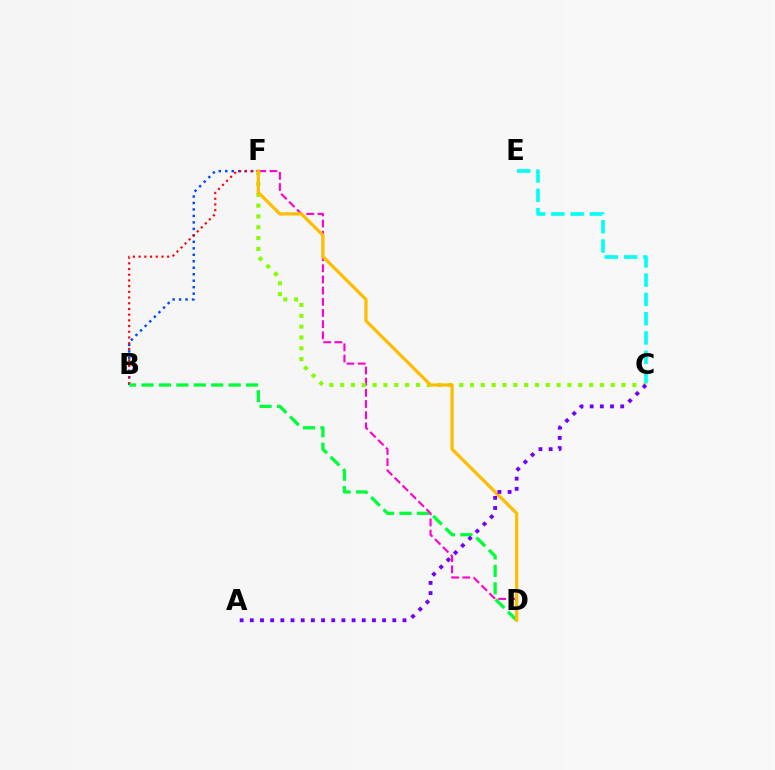{('B', 'F'): [{'color': '#004bff', 'line_style': 'dotted', 'thickness': 1.76}, {'color': '#ff0000', 'line_style': 'dotted', 'thickness': 1.55}], ('B', 'D'): [{'color': '#00ff39', 'line_style': 'dashed', 'thickness': 2.37}], ('D', 'F'): [{'color': '#ff00cf', 'line_style': 'dashed', 'thickness': 1.52}, {'color': '#ffbd00', 'line_style': 'solid', 'thickness': 2.33}], ('C', 'E'): [{'color': '#00fff6', 'line_style': 'dashed', 'thickness': 2.62}], ('C', 'F'): [{'color': '#84ff00', 'line_style': 'dotted', 'thickness': 2.94}], ('A', 'C'): [{'color': '#7200ff', 'line_style': 'dotted', 'thickness': 2.77}]}